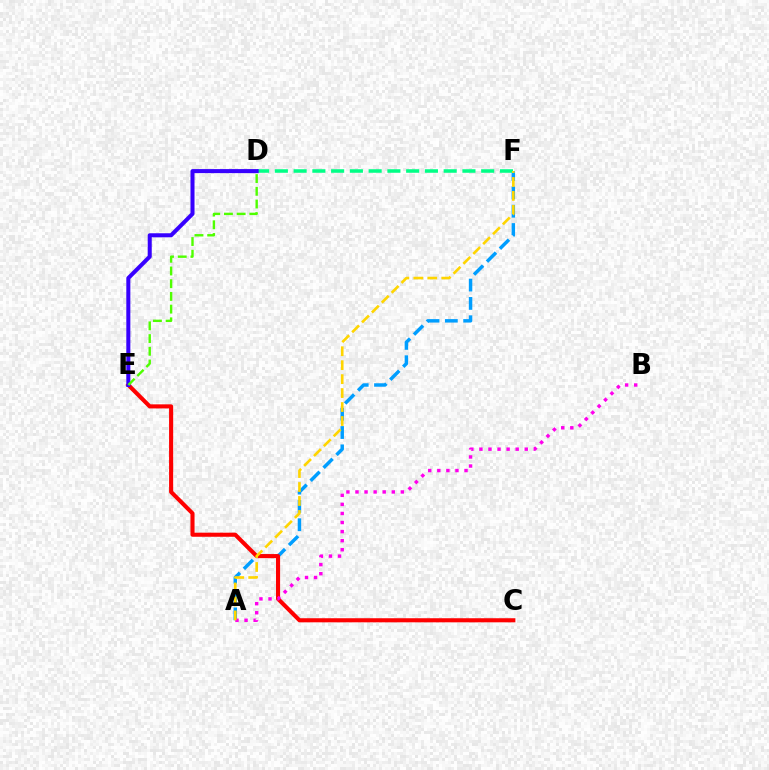{('A', 'F'): [{'color': '#009eff', 'line_style': 'dashed', 'thickness': 2.49}, {'color': '#ffd500', 'line_style': 'dashed', 'thickness': 1.9}], ('C', 'E'): [{'color': '#ff0000', 'line_style': 'solid', 'thickness': 2.94}], ('A', 'B'): [{'color': '#ff00ed', 'line_style': 'dotted', 'thickness': 2.46}], ('D', 'F'): [{'color': '#00ff86', 'line_style': 'dashed', 'thickness': 2.55}], ('D', 'E'): [{'color': '#3700ff', 'line_style': 'solid', 'thickness': 2.9}, {'color': '#4fff00', 'line_style': 'dashed', 'thickness': 1.73}]}